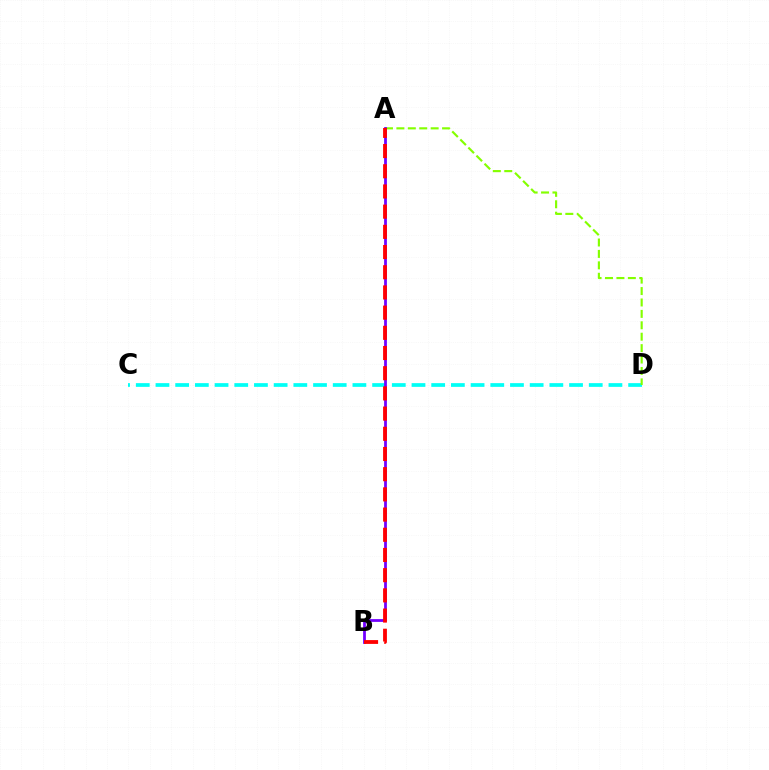{('C', 'D'): [{'color': '#00fff6', 'line_style': 'dashed', 'thickness': 2.68}], ('A', 'D'): [{'color': '#84ff00', 'line_style': 'dashed', 'thickness': 1.55}], ('A', 'B'): [{'color': '#7200ff', 'line_style': 'solid', 'thickness': 2.0}, {'color': '#ff0000', 'line_style': 'dashed', 'thickness': 2.74}]}